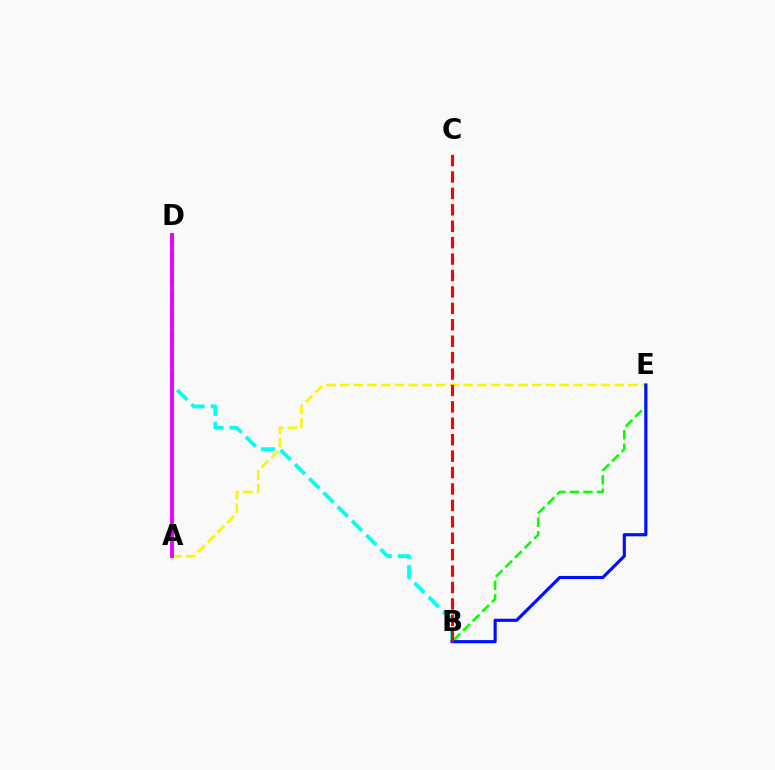{('B', 'E'): [{'color': '#08ff00', 'line_style': 'dashed', 'thickness': 1.83}, {'color': '#0010ff', 'line_style': 'solid', 'thickness': 2.27}], ('A', 'E'): [{'color': '#fcf500', 'line_style': 'dashed', 'thickness': 1.87}], ('B', 'D'): [{'color': '#00fff6', 'line_style': 'dashed', 'thickness': 2.73}], ('B', 'C'): [{'color': '#ff0000', 'line_style': 'dashed', 'thickness': 2.23}], ('A', 'D'): [{'color': '#ee00ff', 'line_style': 'solid', 'thickness': 2.81}]}